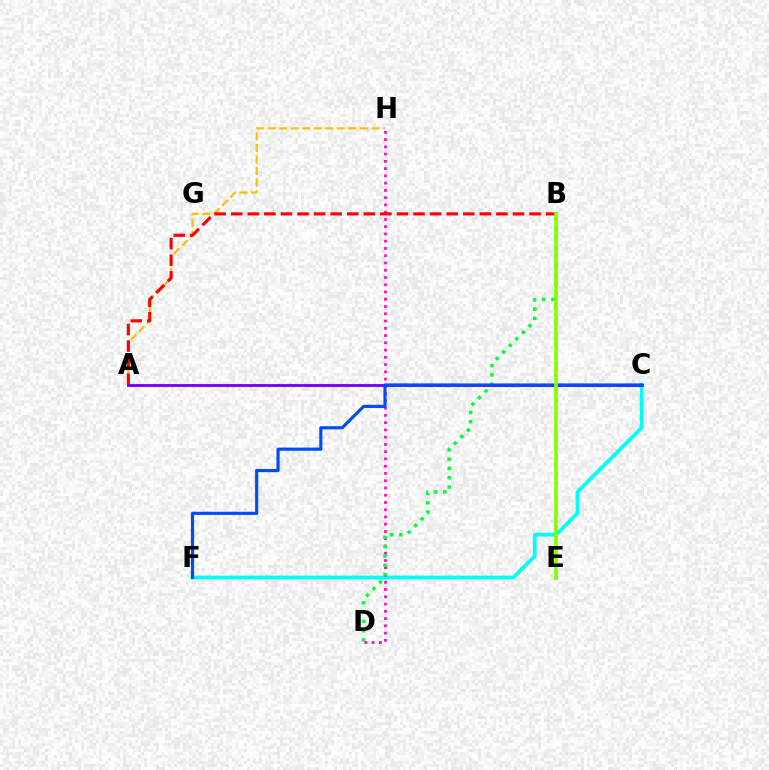{('C', 'F'): [{'color': '#00fff6', 'line_style': 'solid', 'thickness': 2.72}, {'color': '#004bff', 'line_style': 'solid', 'thickness': 2.27}], ('A', 'H'): [{'color': '#ffbd00', 'line_style': 'dashed', 'thickness': 1.57}], ('D', 'H'): [{'color': '#ff00cf', 'line_style': 'dotted', 'thickness': 1.97}], ('A', 'B'): [{'color': '#ff0000', 'line_style': 'dashed', 'thickness': 2.25}], ('B', 'D'): [{'color': '#00ff39', 'line_style': 'dotted', 'thickness': 2.52}], ('A', 'C'): [{'color': '#7200ff', 'line_style': 'solid', 'thickness': 2.05}], ('B', 'E'): [{'color': '#84ff00', 'line_style': 'solid', 'thickness': 2.62}]}